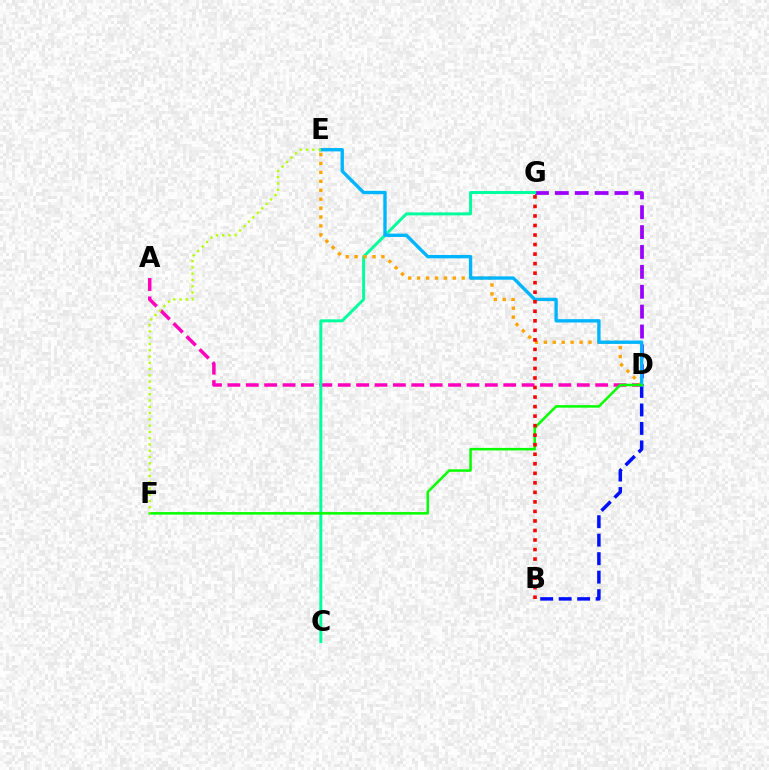{('A', 'D'): [{'color': '#ff00bd', 'line_style': 'dashed', 'thickness': 2.5}], ('B', 'D'): [{'color': '#0010ff', 'line_style': 'dashed', 'thickness': 2.51}], ('D', 'G'): [{'color': '#9b00ff', 'line_style': 'dashed', 'thickness': 2.7}], ('C', 'G'): [{'color': '#00ff9d', 'line_style': 'solid', 'thickness': 2.13}], ('D', 'E'): [{'color': '#ffa500', 'line_style': 'dotted', 'thickness': 2.42}, {'color': '#00b5ff', 'line_style': 'solid', 'thickness': 2.42}], ('D', 'F'): [{'color': '#08ff00', 'line_style': 'solid', 'thickness': 1.83}], ('B', 'G'): [{'color': '#ff0000', 'line_style': 'dotted', 'thickness': 2.59}], ('E', 'F'): [{'color': '#b3ff00', 'line_style': 'dotted', 'thickness': 1.71}]}